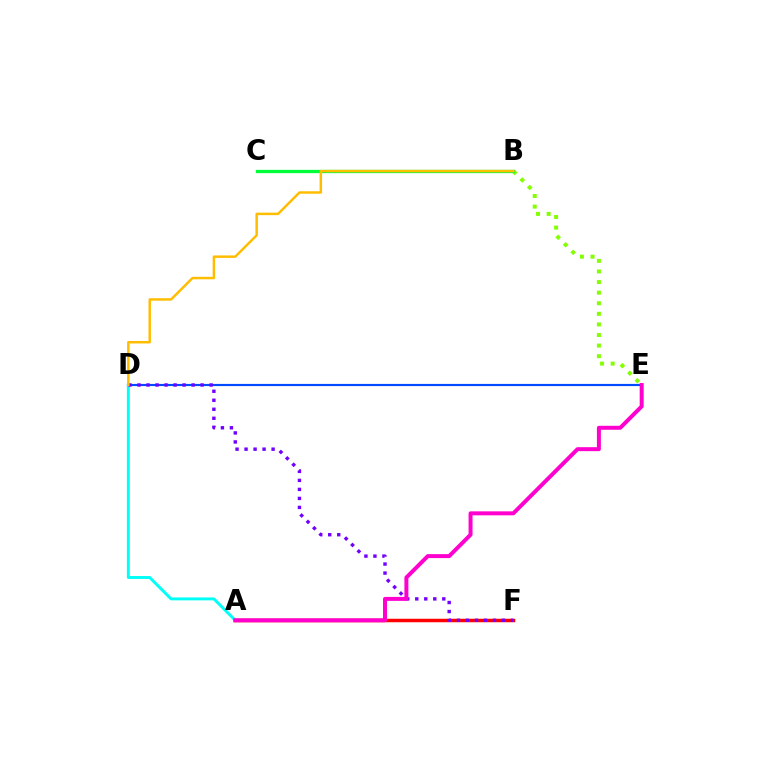{('B', 'E'): [{'color': '#84ff00', 'line_style': 'dotted', 'thickness': 2.88}], ('B', 'C'): [{'color': '#00ff39', 'line_style': 'solid', 'thickness': 2.37}], ('A', 'F'): [{'color': '#ff0000', 'line_style': 'solid', 'thickness': 2.51}], ('D', 'E'): [{'color': '#004bff', 'line_style': 'solid', 'thickness': 1.55}], ('A', 'D'): [{'color': '#00fff6', 'line_style': 'solid', 'thickness': 2.1}], ('D', 'F'): [{'color': '#7200ff', 'line_style': 'dotted', 'thickness': 2.45}], ('A', 'E'): [{'color': '#ff00cf', 'line_style': 'solid', 'thickness': 2.86}], ('B', 'D'): [{'color': '#ffbd00', 'line_style': 'solid', 'thickness': 1.78}]}